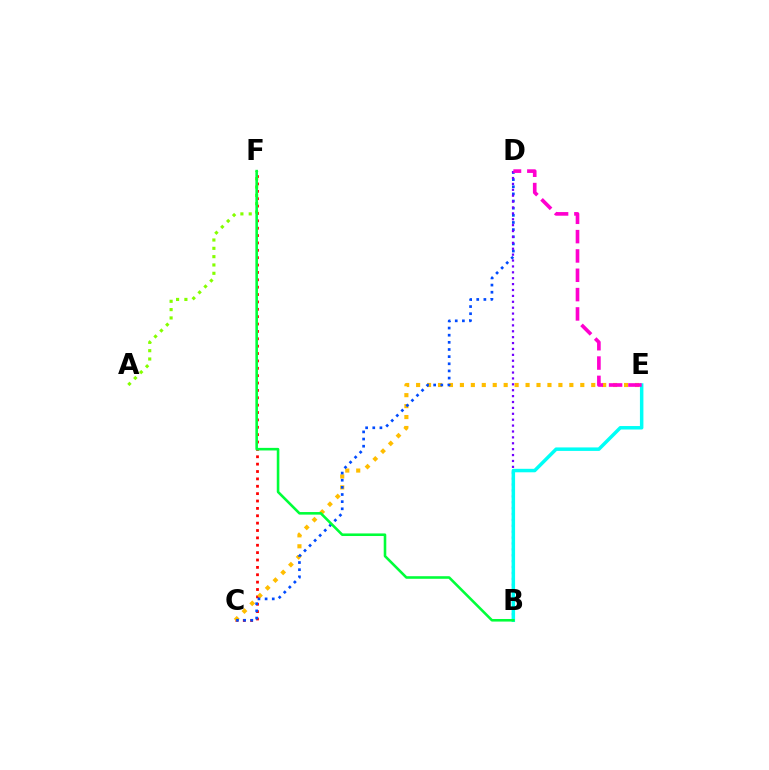{('C', 'F'): [{'color': '#ff0000', 'line_style': 'dotted', 'thickness': 2.0}], ('C', 'E'): [{'color': '#ffbd00', 'line_style': 'dotted', 'thickness': 2.97}], ('A', 'F'): [{'color': '#84ff00', 'line_style': 'dotted', 'thickness': 2.26}], ('C', 'D'): [{'color': '#004bff', 'line_style': 'dotted', 'thickness': 1.94}], ('B', 'D'): [{'color': '#7200ff', 'line_style': 'dotted', 'thickness': 1.6}], ('B', 'E'): [{'color': '#00fff6', 'line_style': 'solid', 'thickness': 2.51}], ('B', 'F'): [{'color': '#00ff39', 'line_style': 'solid', 'thickness': 1.86}], ('D', 'E'): [{'color': '#ff00cf', 'line_style': 'dashed', 'thickness': 2.63}]}